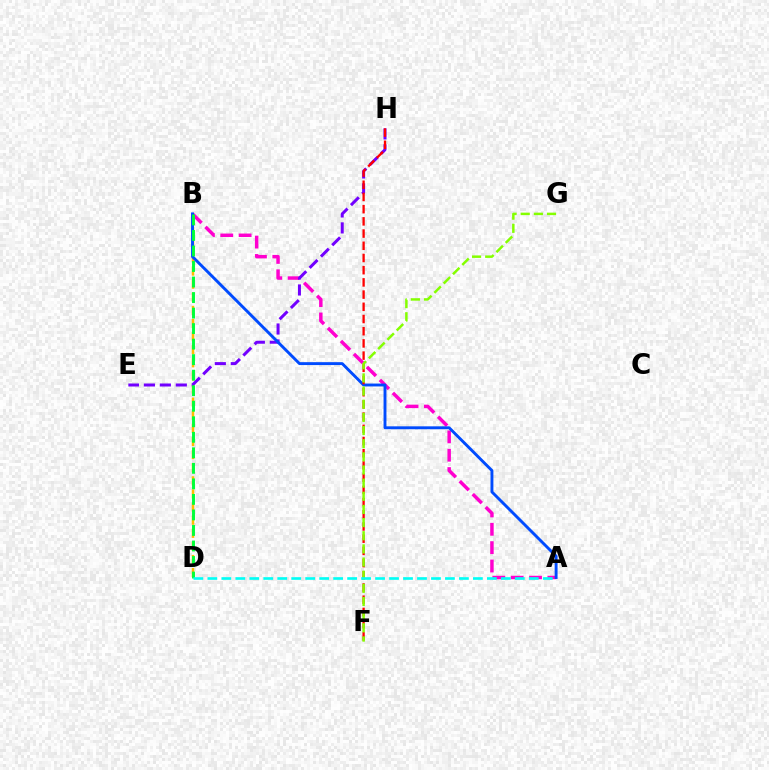{('B', 'D'): [{'color': '#ffbd00', 'line_style': 'dashed', 'thickness': 1.78}, {'color': '#00ff39', 'line_style': 'dashed', 'thickness': 2.11}], ('A', 'B'): [{'color': '#ff00cf', 'line_style': 'dashed', 'thickness': 2.49}, {'color': '#004bff', 'line_style': 'solid', 'thickness': 2.09}], ('E', 'H'): [{'color': '#7200ff', 'line_style': 'dashed', 'thickness': 2.17}], ('F', 'H'): [{'color': '#ff0000', 'line_style': 'dashed', 'thickness': 1.66}], ('F', 'G'): [{'color': '#84ff00', 'line_style': 'dashed', 'thickness': 1.79}], ('A', 'D'): [{'color': '#00fff6', 'line_style': 'dashed', 'thickness': 1.9}]}